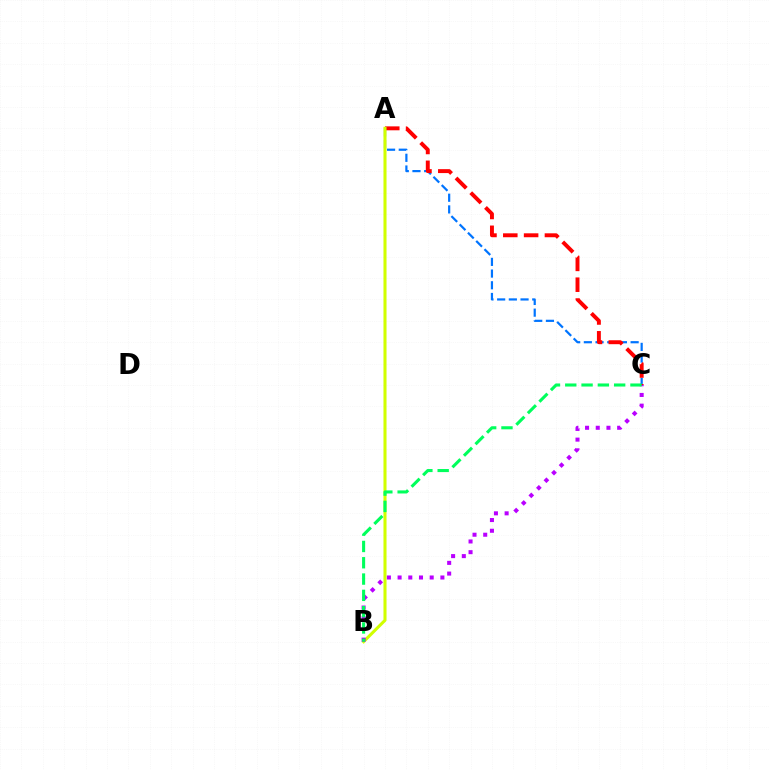{('A', 'C'): [{'color': '#0074ff', 'line_style': 'dashed', 'thickness': 1.59}, {'color': '#ff0000', 'line_style': 'dashed', 'thickness': 2.83}], ('A', 'B'): [{'color': '#d1ff00', 'line_style': 'solid', 'thickness': 2.2}], ('B', 'C'): [{'color': '#b900ff', 'line_style': 'dotted', 'thickness': 2.91}, {'color': '#00ff5c', 'line_style': 'dashed', 'thickness': 2.21}]}